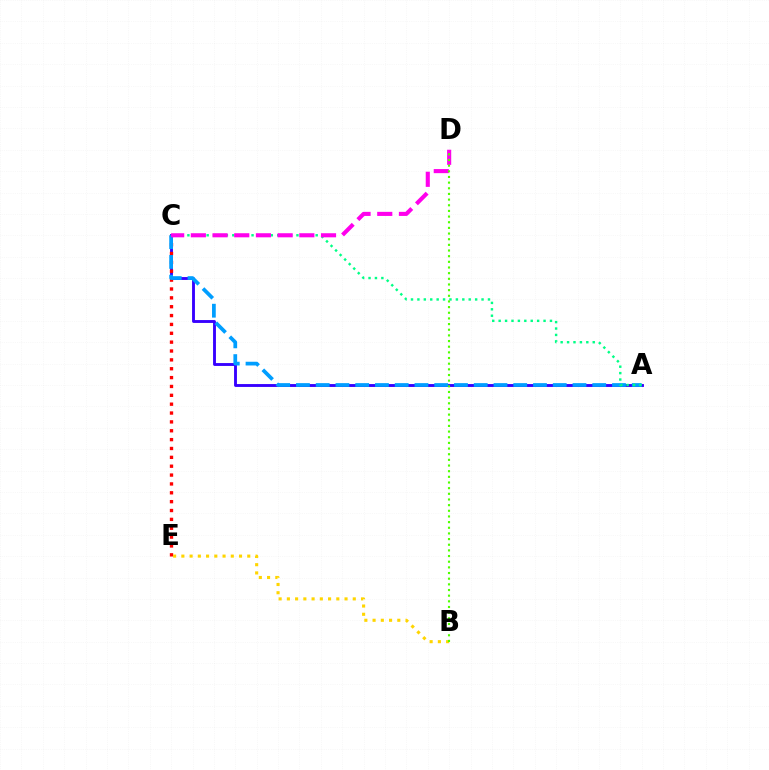{('A', 'C'): [{'color': '#3700ff', 'line_style': 'solid', 'thickness': 2.07}, {'color': '#009eff', 'line_style': 'dashed', 'thickness': 2.68}, {'color': '#00ff86', 'line_style': 'dotted', 'thickness': 1.74}], ('C', 'E'): [{'color': '#ff0000', 'line_style': 'dotted', 'thickness': 2.41}], ('B', 'E'): [{'color': '#ffd500', 'line_style': 'dotted', 'thickness': 2.24}], ('C', 'D'): [{'color': '#ff00ed', 'line_style': 'dashed', 'thickness': 2.95}], ('B', 'D'): [{'color': '#4fff00', 'line_style': 'dotted', 'thickness': 1.54}]}